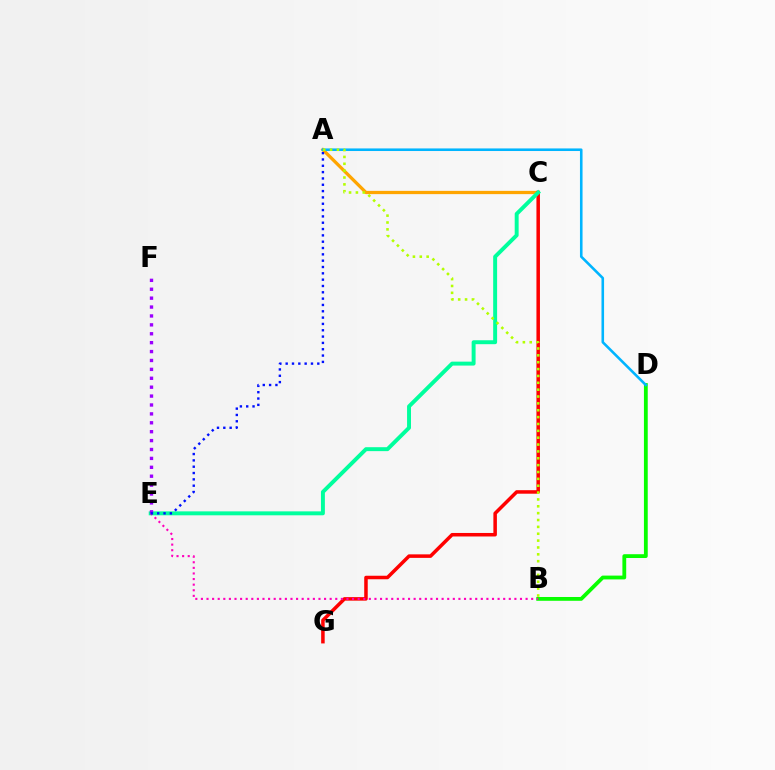{('B', 'D'): [{'color': '#08ff00', 'line_style': 'solid', 'thickness': 2.74}], ('A', 'C'): [{'color': '#ffa500', 'line_style': 'solid', 'thickness': 2.34}], ('A', 'D'): [{'color': '#00b5ff', 'line_style': 'solid', 'thickness': 1.86}], ('C', 'G'): [{'color': '#ff0000', 'line_style': 'solid', 'thickness': 2.53}], ('C', 'E'): [{'color': '#00ff9d', 'line_style': 'solid', 'thickness': 2.83}], ('B', 'E'): [{'color': '#ff00bd', 'line_style': 'dotted', 'thickness': 1.52}], ('A', 'B'): [{'color': '#b3ff00', 'line_style': 'dotted', 'thickness': 1.86}], ('E', 'F'): [{'color': '#9b00ff', 'line_style': 'dotted', 'thickness': 2.42}], ('A', 'E'): [{'color': '#0010ff', 'line_style': 'dotted', 'thickness': 1.72}]}